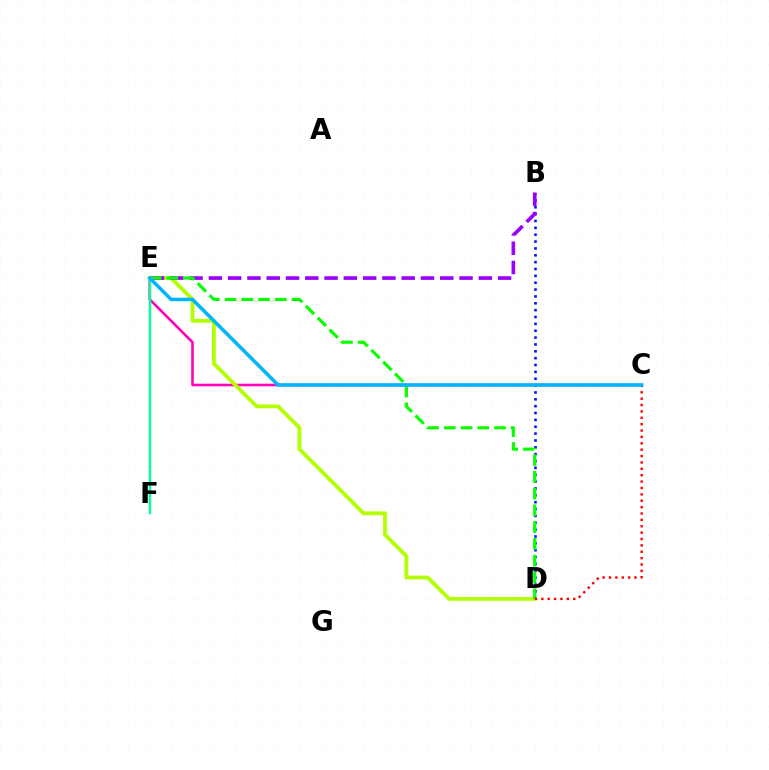{('C', 'E'): [{'color': '#ff00bd', 'line_style': 'solid', 'thickness': 1.87}, {'color': '#00b5ff', 'line_style': 'solid', 'thickness': 2.54}], ('E', 'F'): [{'color': '#ffa500', 'line_style': 'dotted', 'thickness': 1.59}, {'color': '#00ff9d', 'line_style': 'solid', 'thickness': 1.74}], ('B', 'D'): [{'color': '#0010ff', 'line_style': 'dotted', 'thickness': 1.86}], ('D', 'E'): [{'color': '#b3ff00', 'line_style': 'solid', 'thickness': 2.74}, {'color': '#08ff00', 'line_style': 'dashed', 'thickness': 2.28}], ('B', 'E'): [{'color': '#9b00ff', 'line_style': 'dashed', 'thickness': 2.62}], ('C', 'D'): [{'color': '#ff0000', 'line_style': 'dotted', 'thickness': 1.73}]}